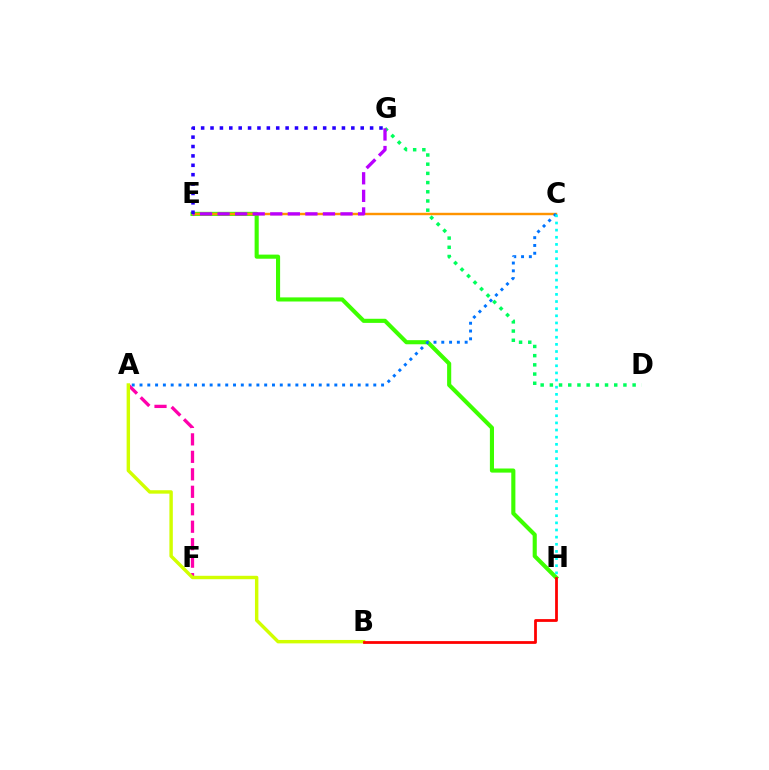{('A', 'F'): [{'color': '#ff00ac', 'line_style': 'dashed', 'thickness': 2.37}], ('A', 'B'): [{'color': '#d1ff00', 'line_style': 'solid', 'thickness': 2.47}], ('E', 'H'): [{'color': '#3dff00', 'line_style': 'solid', 'thickness': 2.96}], ('C', 'E'): [{'color': '#ff9400', 'line_style': 'solid', 'thickness': 1.74}], ('D', 'G'): [{'color': '#00ff5c', 'line_style': 'dotted', 'thickness': 2.5}], ('B', 'H'): [{'color': '#ff0000', 'line_style': 'solid', 'thickness': 2.0}], ('E', 'G'): [{'color': '#b900ff', 'line_style': 'dashed', 'thickness': 2.39}, {'color': '#2500ff', 'line_style': 'dotted', 'thickness': 2.55}], ('A', 'C'): [{'color': '#0074ff', 'line_style': 'dotted', 'thickness': 2.12}], ('C', 'H'): [{'color': '#00fff6', 'line_style': 'dotted', 'thickness': 1.94}]}